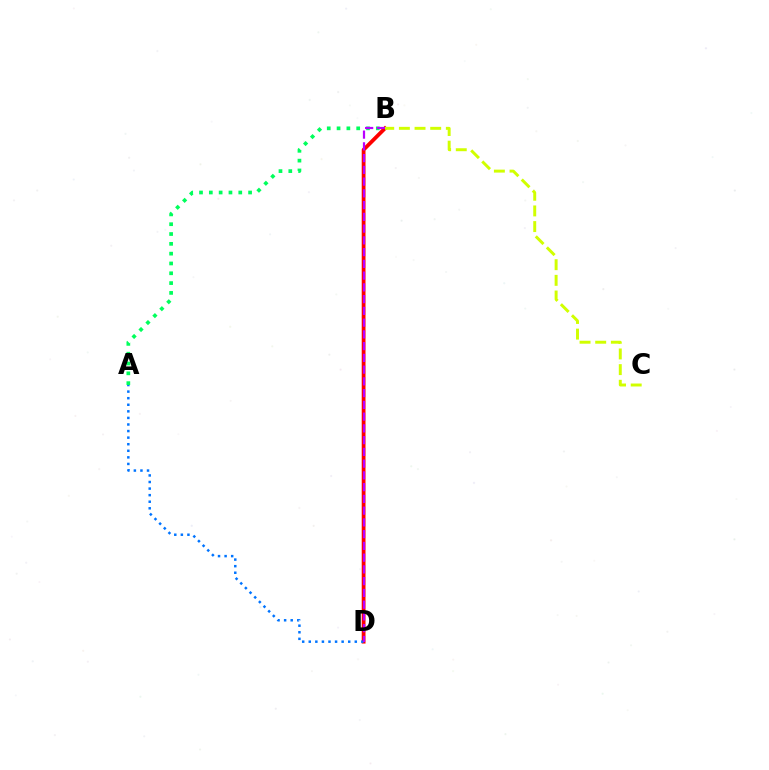{('A', 'B'): [{'color': '#00ff5c', 'line_style': 'dotted', 'thickness': 2.67}], ('B', 'D'): [{'color': '#ff0000', 'line_style': 'solid', 'thickness': 2.73}, {'color': '#b900ff', 'line_style': 'dashed', 'thickness': 1.6}], ('A', 'D'): [{'color': '#0074ff', 'line_style': 'dotted', 'thickness': 1.79}], ('B', 'C'): [{'color': '#d1ff00', 'line_style': 'dashed', 'thickness': 2.13}]}